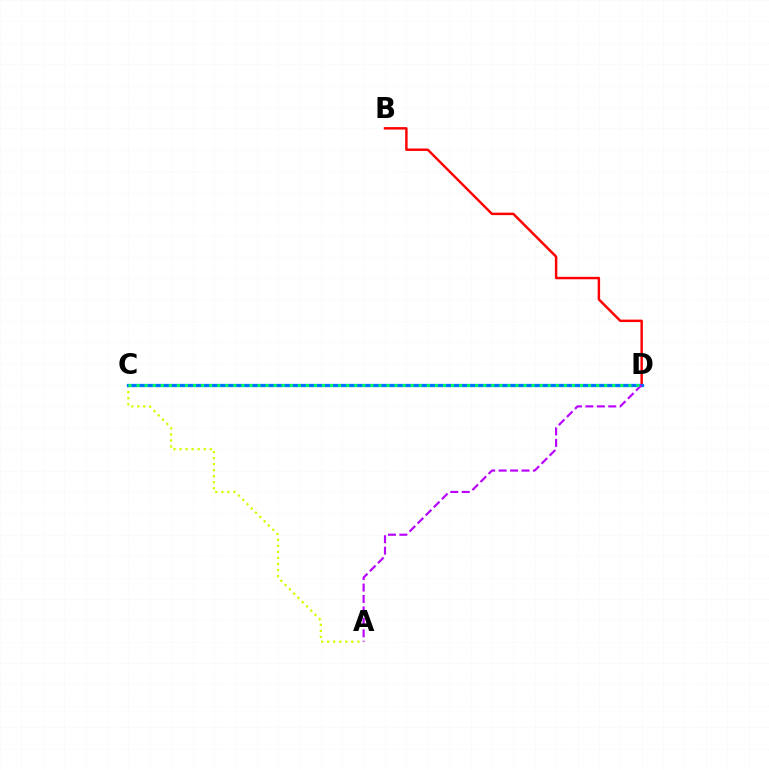{('A', 'C'): [{'color': '#d1ff00', 'line_style': 'dotted', 'thickness': 1.64}], ('B', 'D'): [{'color': '#ff0000', 'line_style': 'solid', 'thickness': 1.76}], ('C', 'D'): [{'color': '#0074ff', 'line_style': 'solid', 'thickness': 2.35}, {'color': '#00ff5c', 'line_style': 'dotted', 'thickness': 2.19}], ('A', 'D'): [{'color': '#b900ff', 'line_style': 'dashed', 'thickness': 1.55}]}